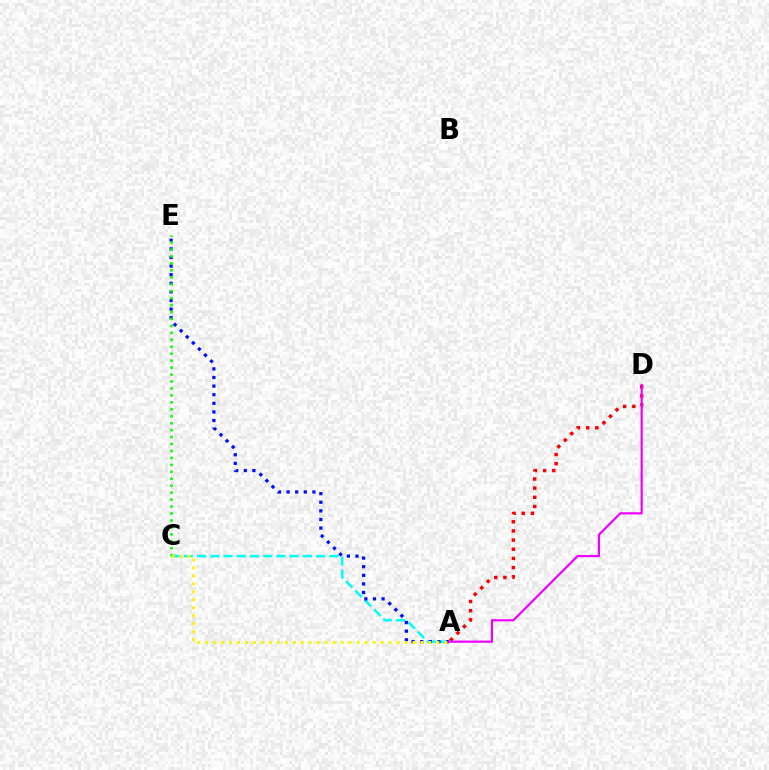{('A', 'C'): [{'color': '#00fff6', 'line_style': 'dashed', 'thickness': 1.8}, {'color': '#fcf500', 'line_style': 'dotted', 'thickness': 2.17}], ('A', 'E'): [{'color': '#0010ff', 'line_style': 'dotted', 'thickness': 2.34}], ('C', 'E'): [{'color': '#08ff00', 'line_style': 'dotted', 'thickness': 1.89}], ('A', 'D'): [{'color': '#ff0000', 'line_style': 'dotted', 'thickness': 2.49}, {'color': '#ee00ff', 'line_style': 'solid', 'thickness': 1.58}]}